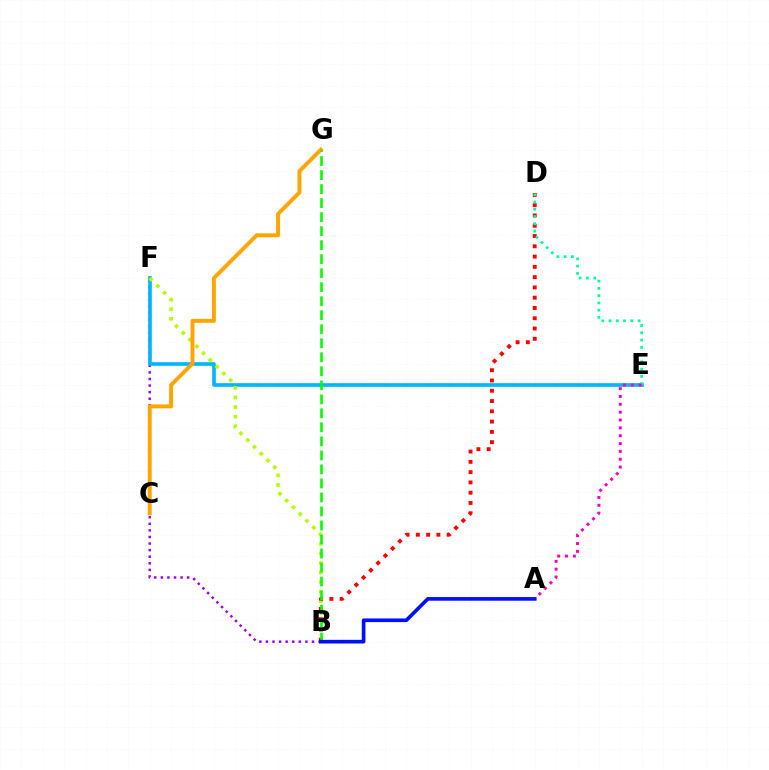{('B', 'F'): [{'color': '#9b00ff', 'line_style': 'dotted', 'thickness': 1.79}, {'color': '#b3ff00', 'line_style': 'dotted', 'thickness': 2.6}], ('E', 'F'): [{'color': '#00b5ff', 'line_style': 'solid', 'thickness': 2.62}], ('C', 'G'): [{'color': '#ffa500', 'line_style': 'solid', 'thickness': 2.84}], ('B', 'D'): [{'color': '#ff0000', 'line_style': 'dotted', 'thickness': 2.79}], ('D', 'E'): [{'color': '#00ff9d', 'line_style': 'dotted', 'thickness': 1.97}], ('B', 'G'): [{'color': '#08ff00', 'line_style': 'dashed', 'thickness': 1.9}], ('A', 'E'): [{'color': '#ff00bd', 'line_style': 'dotted', 'thickness': 2.13}], ('A', 'B'): [{'color': '#0010ff', 'line_style': 'solid', 'thickness': 2.63}]}